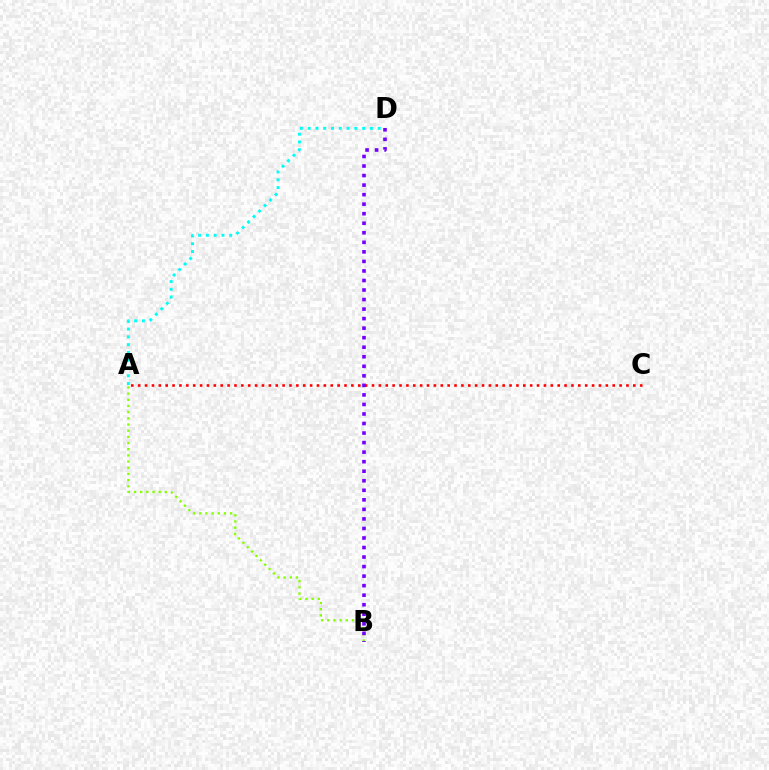{('A', 'B'): [{'color': '#84ff00', 'line_style': 'dotted', 'thickness': 1.68}], ('A', 'C'): [{'color': '#ff0000', 'line_style': 'dotted', 'thickness': 1.87}], ('A', 'D'): [{'color': '#00fff6', 'line_style': 'dotted', 'thickness': 2.11}], ('B', 'D'): [{'color': '#7200ff', 'line_style': 'dotted', 'thickness': 2.59}]}